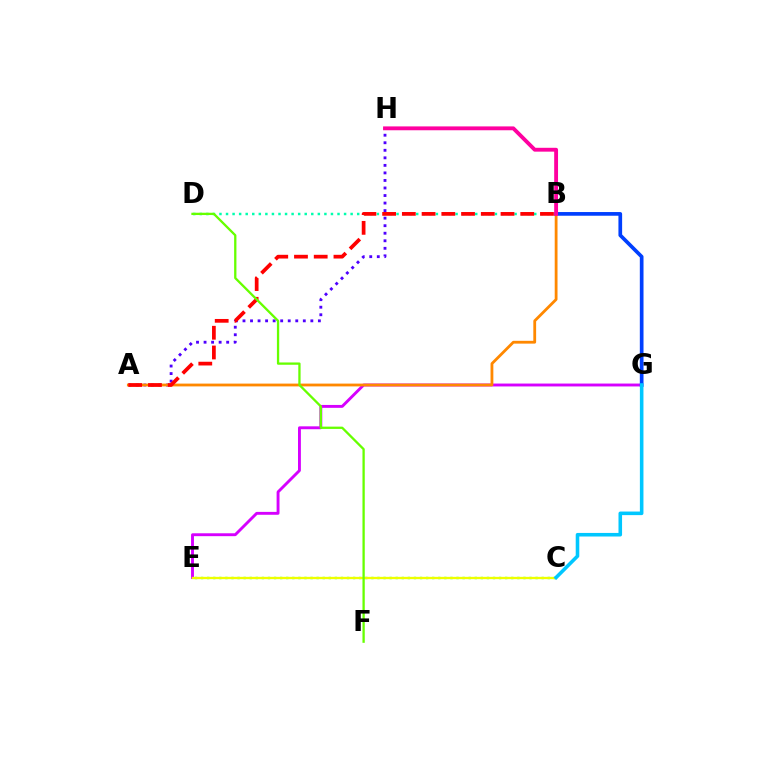{('C', 'E'): [{'color': '#00ff27', 'line_style': 'dotted', 'thickness': 1.65}, {'color': '#eeff00', 'line_style': 'solid', 'thickness': 1.66}], ('B', 'D'): [{'color': '#00ffaf', 'line_style': 'dotted', 'thickness': 1.78}], ('A', 'H'): [{'color': '#4f00ff', 'line_style': 'dotted', 'thickness': 2.05}], ('E', 'G'): [{'color': '#d600ff', 'line_style': 'solid', 'thickness': 2.08}], ('B', 'G'): [{'color': '#003fff', 'line_style': 'solid', 'thickness': 2.66}], ('A', 'B'): [{'color': '#ff8800', 'line_style': 'solid', 'thickness': 2.02}, {'color': '#ff0000', 'line_style': 'dashed', 'thickness': 2.68}], ('C', 'G'): [{'color': '#00c7ff', 'line_style': 'solid', 'thickness': 2.57}], ('B', 'H'): [{'color': '#ff00a0', 'line_style': 'solid', 'thickness': 2.77}], ('D', 'F'): [{'color': '#66ff00', 'line_style': 'solid', 'thickness': 1.66}]}